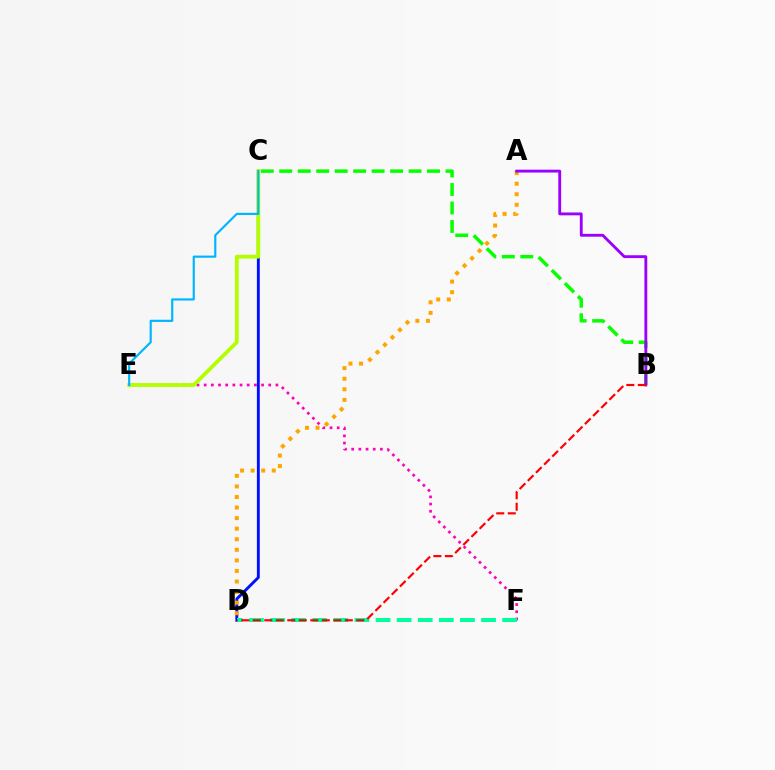{('E', 'F'): [{'color': '#ff00bd', 'line_style': 'dotted', 'thickness': 1.95}], ('C', 'D'): [{'color': '#0010ff', 'line_style': 'solid', 'thickness': 2.08}], ('D', 'F'): [{'color': '#00ff9d', 'line_style': 'dashed', 'thickness': 2.87}], ('A', 'D'): [{'color': '#ffa500', 'line_style': 'dotted', 'thickness': 2.87}], ('B', 'C'): [{'color': '#08ff00', 'line_style': 'dashed', 'thickness': 2.51}], ('A', 'B'): [{'color': '#9b00ff', 'line_style': 'solid', 'thickness': 2.05}], ('C', 'E'): [{'color': '#b3ff00', 'line_style': 'solid', 'thickness': 2.74}, {'color': '#00b5ff', 'line_style': 'solid', 'thickness': 1.55}], ('B', 'D'): [{'color': '#ff0000', 'line_style': 'dashed', 'thickness': 1.56}]}